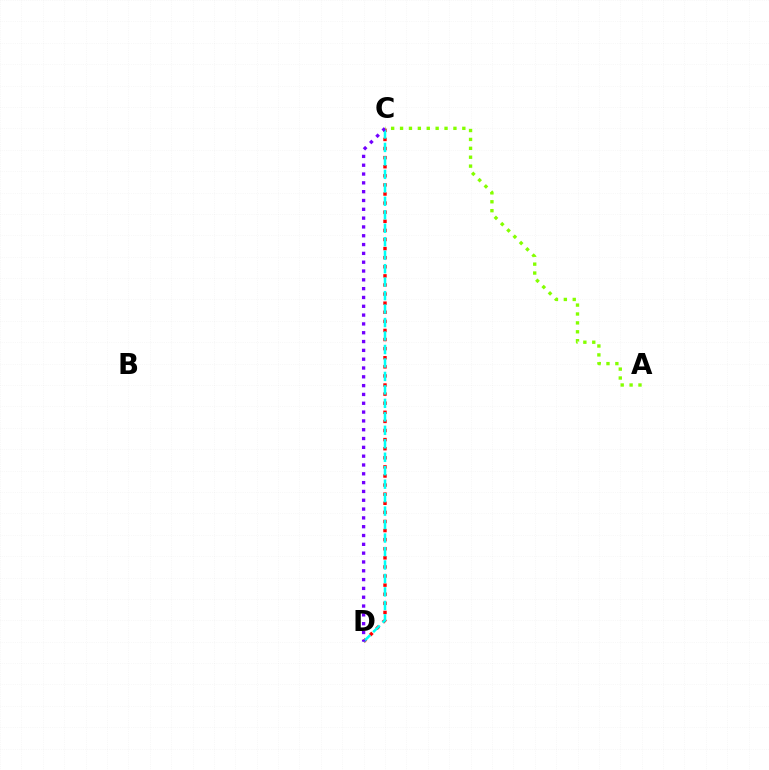{('C', 'D'): [{'color': '#ff0000', 'line_style': 'dotted', 'thickness': 2.47}, {'color': '#00fff6', 'line_style': 'dashed', 'thickness': 1.83}, {'color': '#7200ff', 'line_style': 'dotted', 'thickness': 2.4}], ('A', 'C'): [{'color': '#84ff00', 'line_style': 'dotted', 'thickness': 2.42}]}